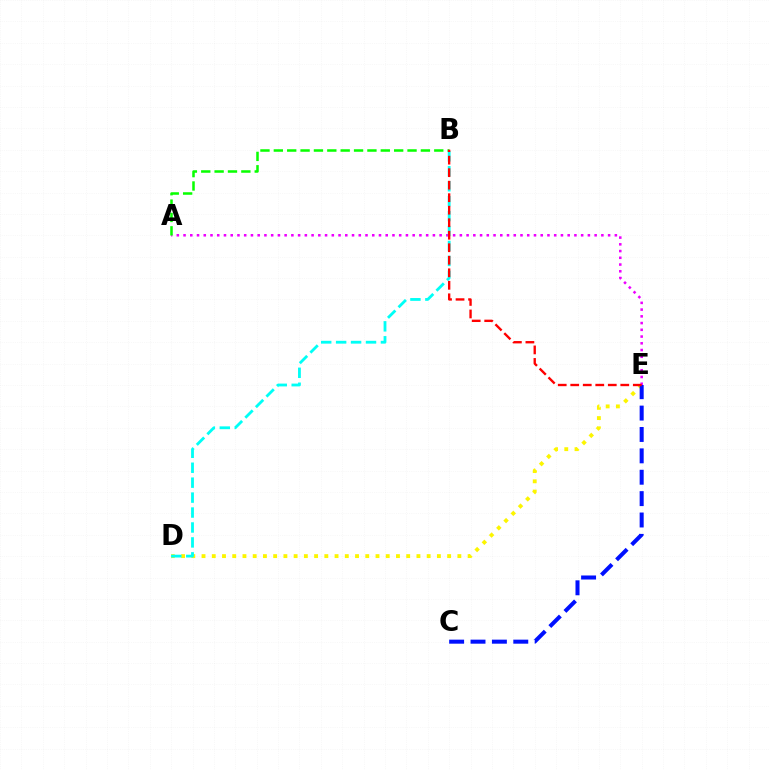{('D', 'E'): [{'color': '#fcf500', 'line_style': 'dotted', 'thickness': 2.78}], ('C', 'E'): [{'color': '#0010ff', 'line_style': 'dashed', 'thickness': 2.9}], ('A', 'E'): [{'color': '#ee00ff', 'line_style': 'dotted', 'thickness': 1.83}], ('B', 'D'): [{'color': '#00fff6', 'line_style': 'dashed', 'thickness': 2.03}], ('A', 'B'): [{'color': '#08ff00', 'line_style': 'dashed', 'thickness': 1.82}], ('B', 'E'): [{'color': '#ff0000', 'line_style': 'dashed', 'thickness': 1.7}]}